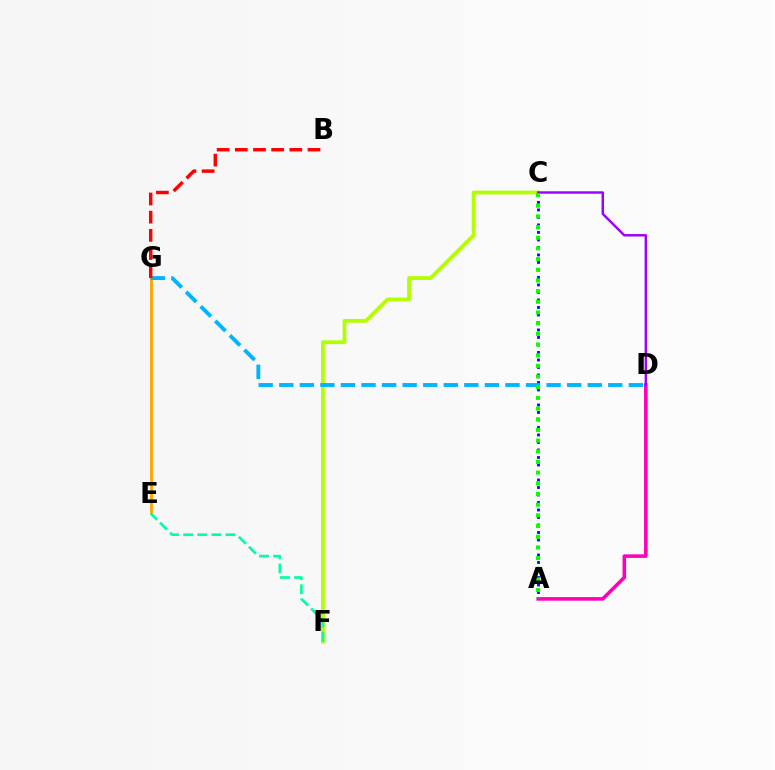{('A', 'C'): [{'color': '#0010ff', 'line_style': 'dotted', 'thickness': 2.04}, {'color': '#08ff00', 'line_style': 'dotted', 'thickness': 2.9}], ('C', 'F'): [{'color': '#b3ff00', 'line_style': 'solid', 'thickness': 2.72}], ('E', 'G'): [{'color': '#ffa500', 'line_style': 'solid', 'thickness': 2.03}], ('D', 'G'): [{'color': '#00b5ff', 'line_style': 'dashed', 'thickness': 2.79}], ('E', 'F'): [{'color': '#00ff9d', 'line_style': 'dashed', 'thickness': 1.92}], ('A', 'D'): [{'color': '#ff00bd', 'line_style': 'solid', 'thickness': 2.58}], ('B', 'G'): [{'color': '#ff0000', 'line_style': 'dashed', 'thickness': 2.47}], ('C', 'D'): [{'color': '#9b00ff', 'line_style': 'solid', 'thickness': 1.75}]}